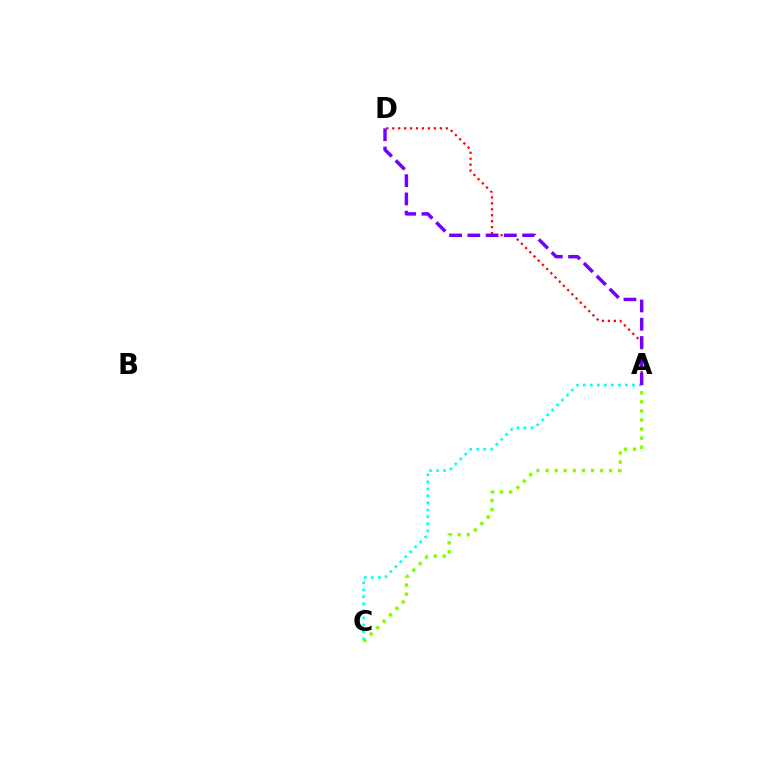{('A', 'D'): [{'color': '#ff0000', 'line_style': 'dotted', 'thickness': 1.62}, {'color': '#7200ff', 'line_style': 'dashed', 'thickness': 2.48}], ('A', 'C'): [{'color': '#84ff00', 'line_style': 'dotted', 'thickness': 2.46}, {'color': '#00fff6', 'line_style': 'dotted', 'thickness': 1.9}]}